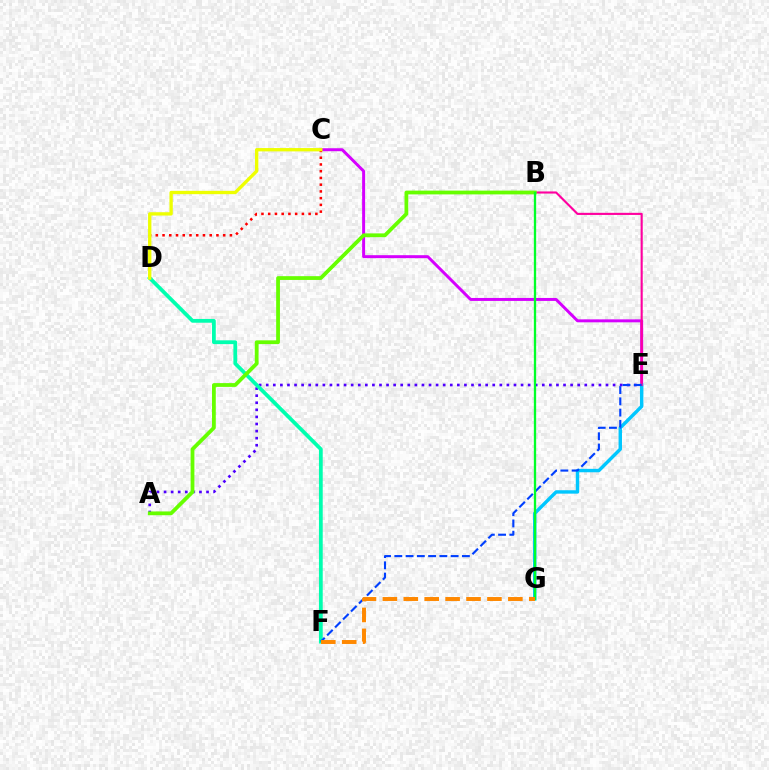{('A', 'E'): [{'color': '#4f00ff', 'line_style': 'dotted', 'thickness': 1.92}], ('C', 'E'): [{'color': '#d600ff', 'line_style': 'solid', 'thickness': 2.14}], ('E', 'G'): [{'color': '#00c7ff', 'line_style': 'solid', 'thickness': 2.46}], ('B', 'E'): [{'color': '#ff00a0', 'line_style': 'solid', 'thickness': 1.53}], ('D', 'F'): [{'color': '#00ffaf', 'line_style': 'solid', 'thickness': 2.72}], ('E', 'F'): [{'color': '#003fff', 'line_style': 'dashed', 'thickness': 1.53}], ('C', 'D'): [{'color': '#ff0000', 'line_style': 'dotted', 'thickness': 1.83}, {'color': '#eeff00', 'line_style': 'solid', 'thickness': 2.4}], ('A', 'B'): [{'color': '#66ff00', 'line_style': 'solid', 'thickness': 2.72}], ('B', 'G'): [{'color': '#00ff27', 'line_style': 'solid', 'thickness': 1.66}], ('F', 'G'): [{'color': '#ff8800', 'line_style': 'dashed', 'thickness': 2.84}]}